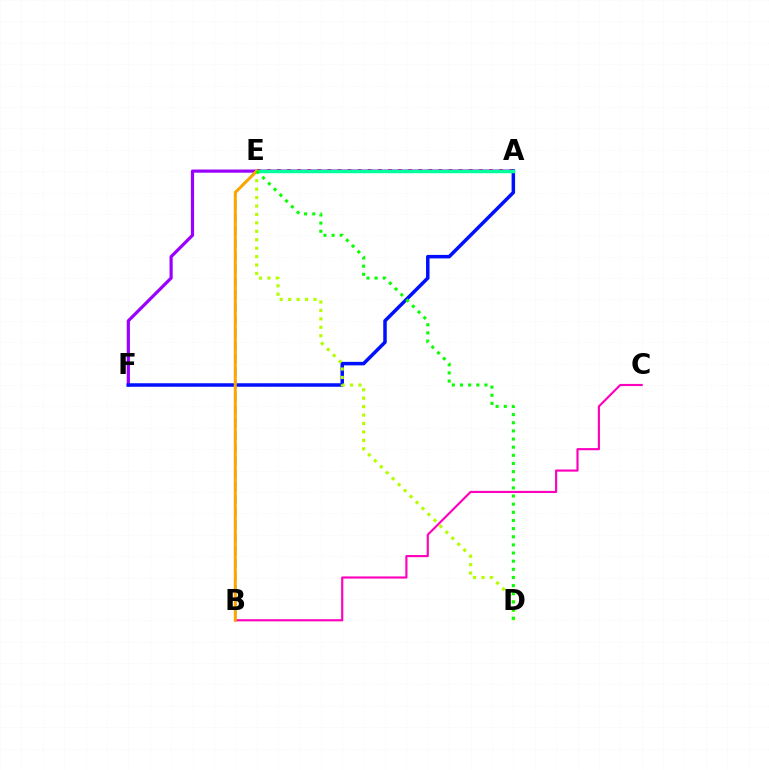{('A', 'E'): [{'color': '#ff0000', 'line_style': 'dotted', 'thickness': 2.74}, {'color': '#00ff9d', 'line_style': 'solid', 'thickness': 2.49}], ('A', 'F'): [{'color': '#9b00ff', 'line_style': 'solid', 'thickness': 2.3}, {'color': '#0010ff', 'line_style': 'solid', 'thickness': 2.52}], ('B', 'E'): [{'color': '#00b5ff', 'line_style': 'dashed', 'thickness': 1.74}, {'color': '#ffa500', 'line_style': 'solid', 'thickness': 2.15}], ('B', 'C'): [{'color': '#ff00bd', 'line_style': 'solid', 'thickness': 1.55}], ('D', 'E'): [{'color': '#b3ff00', 'line_style': 'dotted', 'thickness': 2.29}, {'color': '#08ff00', 'line_style': 'dotted', 'thickness': 2.21}]}